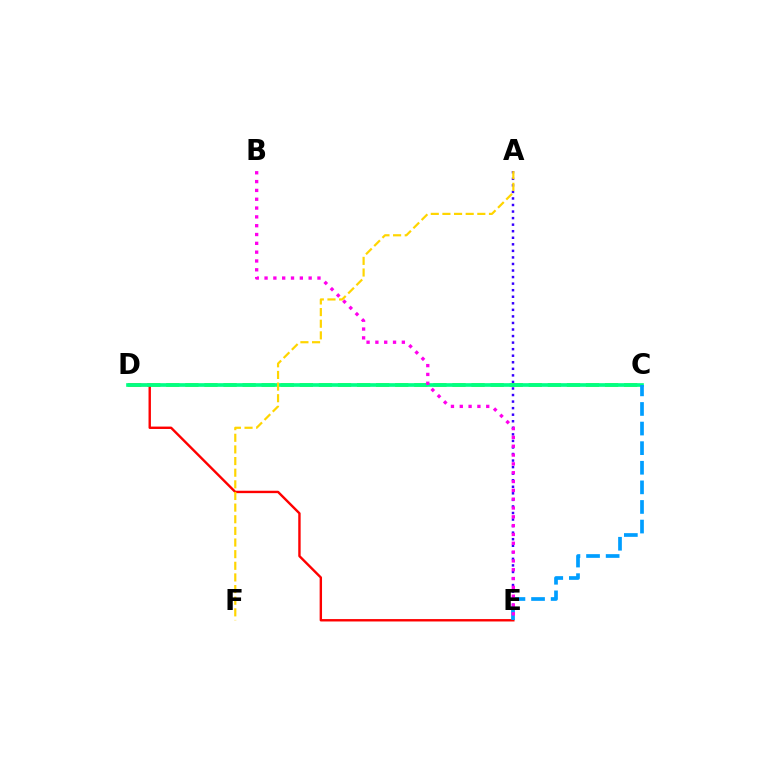{('A', 'E'): [{'color': '#3700ff', 'line_style': 'dotted', 'thickness': 1.78}], ('C', 'D'): [{'color': '#4fff00', 'line_style': 'dashed', 'thickness': 2.59}, {'color': '#00ff86', 'line_style': 'solid', 'thickness': 2.64}], ('D', 'E'): [{'color': '#ff0000', 'line_style': 'solid', 'thickness': 1.73}], ('A', 'F'): [{'color': '#ffd500', 'line_style': 'dashed', 'thickness': 1.58}], ('C', 'E'): [{'color': '#009eff', 'line_style': 'dashed', 'thickness': 2.66}], ('B', 'E'): [{'color': '#ff00ed', 'line_style': 'dotted', 'thickness': 2.4}]}